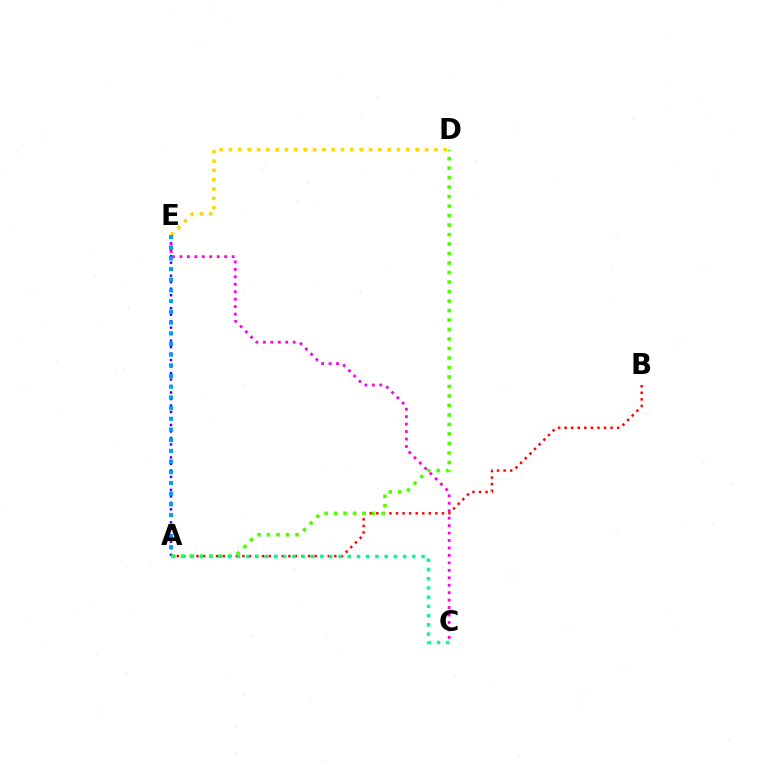{('A', 'E'): [{'color': '#3700ff', 'line_style': 'dotted', 'thickness': 1.76}, {'color': '#009eff', 'line_style': 'dotted', 'thickness': 2.91}], ('A', 'B'): [{'color': '#ff0000', 'line_style': 'dotted', 'thickness': 1.78}], ('A', 'D'): [{'color': '#4fff00', 'line_style': 'dotted', 'thickness': 2.58}], ('A', 'C'): [{'color': '#00ff86', 'line_style': 'dotted', 'thickness': 2.51}], ('C', 'E'): [{'color': '#ff00ed', 'line_style': 'dotted', 'thickness': 2.02}], ('D', 'E'): [{'color': '#ffd500', 'line_style': 'dotted', 'thickness': 2.54}]}